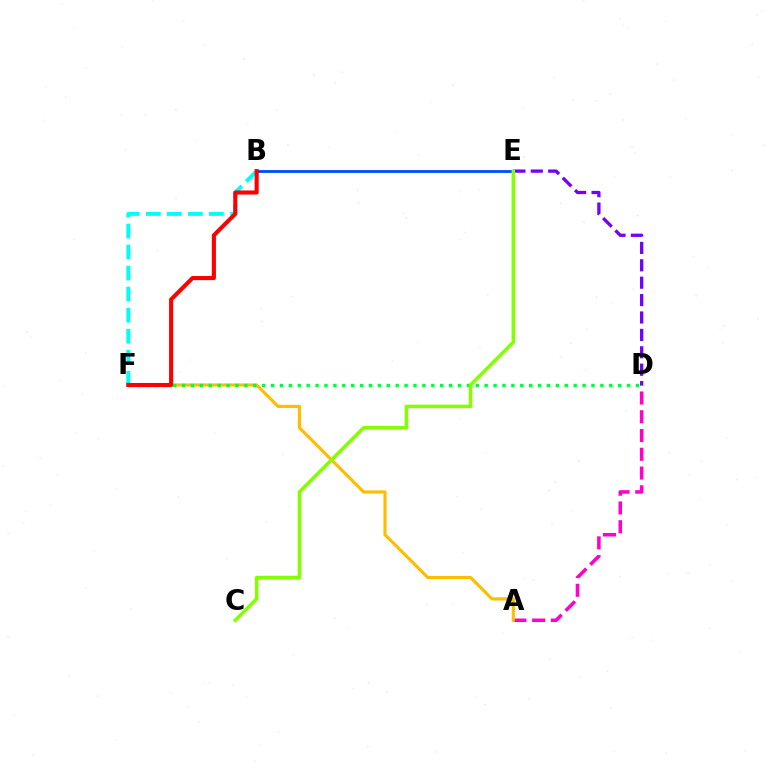{('A', 'D'): [{'color': '#ff00cf', 'line_style': 'dashed', 'thickness': 2.55}], ('A', 'F'): [{'color': '#ffbd00', 'line_style': 'solid', 'thickness': 2.27}], ('D', 'F'): [{'color': '#00ff39', 'line_style': 'dotted', 'thickness': 2.42}], ('B', 'E'): [{'color': '#004bff', 'line_style': 'solid', 'thickness': 2.03}], ('B', 'F'): [{'color': '#00fff6', 'line_style': 'dashed', 'thickness': 2.86}, {'color': '#ff0000', 'line_style': 'solid', 'thickness': 2.95}], ('D', 'E'): [{'color': '#7200ff', 'line_style': 'dashed', 'thickness': 2.36}], ('C', 'E'): [{'color': '#84ff00', 'line_style': 'solid', 'thickness': 2.54}]}